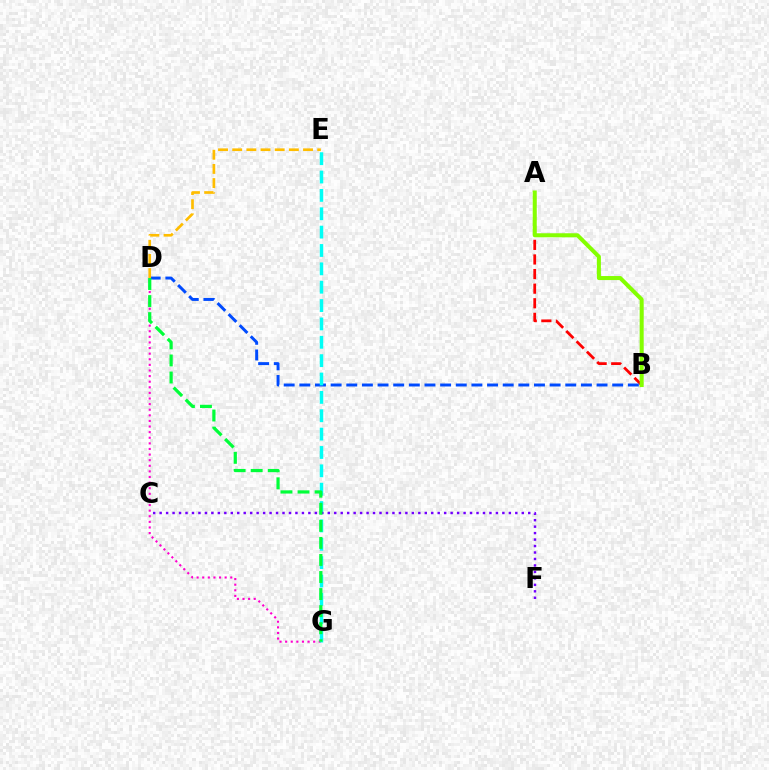{('A', 'B'): [{'color': '#ff0000', 'line_style': 'dashed', 'thickness': 1.98}, {'color': '#84ff00', 'line_style': 'solid', 'thickness': 2.9}], ('B', 'D'): [{'color': '#004bff', 'line_style': 'dashed', 'thickness': 2.13}], ('D', 'G'): [{'color': '#ff00cf', 'line_style': 'dotted', 'thickness': 1.52}, {'color': '#00ff39', 'line_style': 'dashed', 'thickness': 2.32}], ('E', 'G'): [{'color': '#00fff6', 'line_style': 'dashed', 'thickness': 2.49}], ('C', 'F'): [{'color': '#7200ff', 'line_style': 'dotted', 'thickness': 1.76}], ('D', 'E'): [{'color': '#ffbd00', 'line_style': 'dashed', 'thickness': 1.92}]}